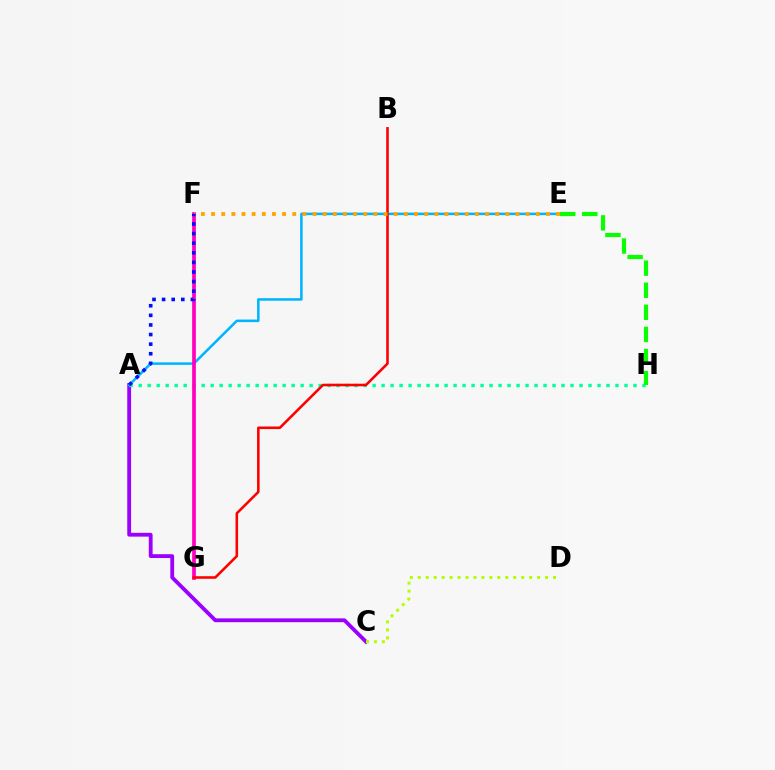{('A', 'C'): [{'color': '#9b00ff', 'line_style': 'solid', 'thickness': 2.75}], ('A', 'E'): [{'color': '#00b5ff', 'line_style': 'solid', 'thickness': 1.82}], ('A', 'H'): [{'color': '#00ff9d', 'line_style': 'dotted', 'thickness': 2.44}], ('F', 'G'): [{'color': '#ff00bd', 'line_style': 'solid', 'thickness': 2.67}], ('E', 'H'): [{'color': '#08ff00', 'line_style': 'dashed', 'thickness': 3.0}], ('B', 'G'): [{'color': '#ff0000', 'line_style': 'solid', 'thickness': 1.86}], ('C', 'D'): [{'color': '#b3ff00', 'line_style': 'dotted', 'thickness': 2.16}], ('E', 'F'): [{'color': '#ffa500', 'line_style': 'dotted', 'thickness': 2.76}], ('A', 'F'): [{'color': '#0010ff', 'line_style': 'dotted', 'thickness': 2.61}]}